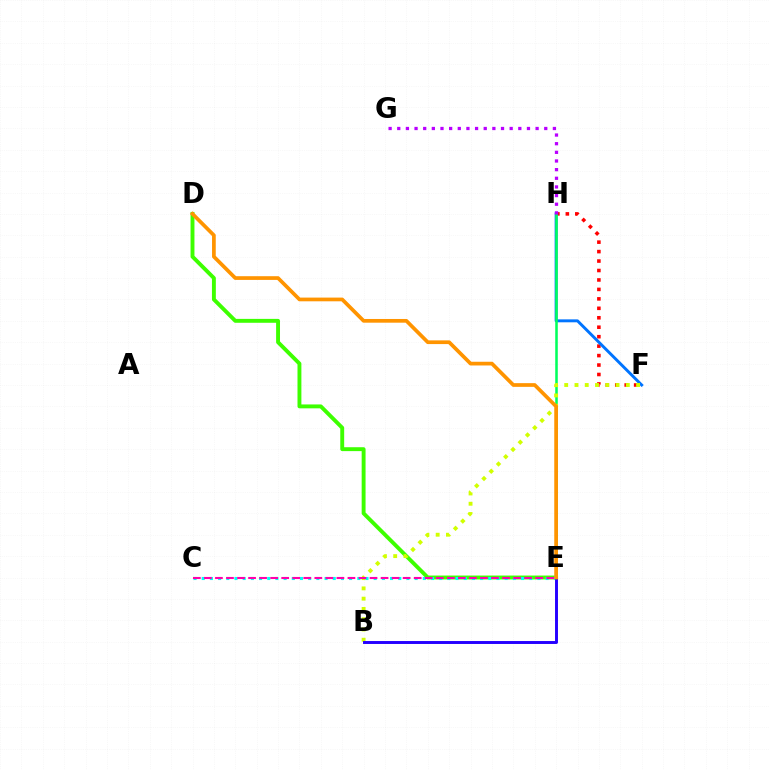{('F', 'H'): [{'color': '#ff0000', 'line_style': 'dotted', 'thickness': 2.57}, {'color': '#0074ff', 'line_style': 'solid', 'thickness': 2.11}], ('D', 'E'): [{'color': '#3dff00', 'line_style': 'solid', 'thickness': 2.81}, {'color': '#ff9400', 'line_style': 'solid', 'thickness': 2.67}], ('E', 'H'): [{'color': '#00ff5c', 'line_style': 'solid', 'thickness': 1.83}], ('B', 'F'): [{'color': '#d1ff00', 'line_style': 'dotted', 'thickness': 2.79}], ('C', 'E'): [{'color': '#00fff6', 'line_style': 'dotted', 'thickness': 2.22}, {'color': '#ff00ac', 'line_style': 'dashed', 'thickness': 1.5}], ('G', 'H'): [{'color': '#b900ff', 'line_style': 'dotted', 'thickness': 2.35}], ('B', 'E'): [{'color': '#2500ff', 'line_style': 'solid', 'thickness': 2.11}]}